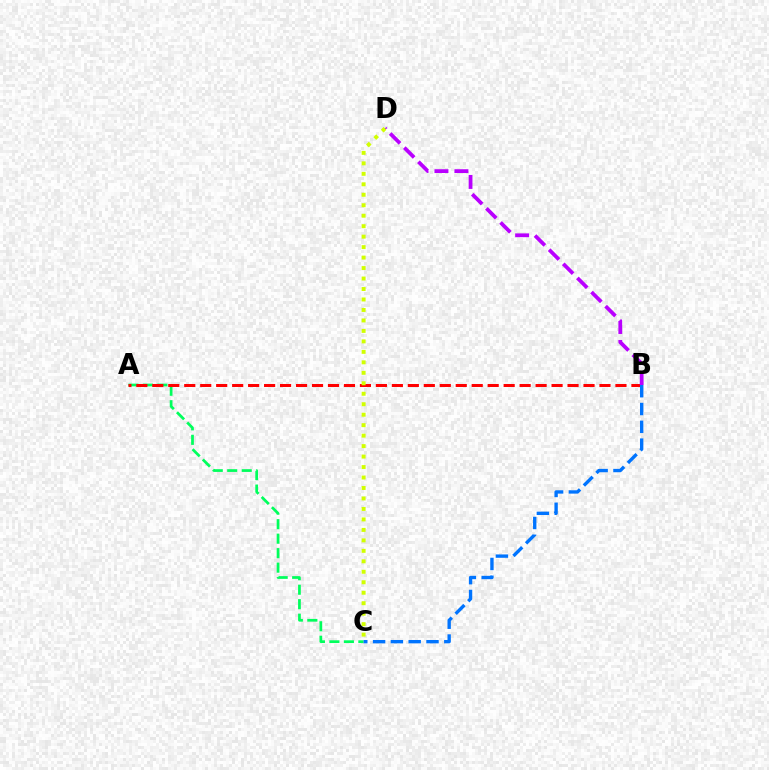{('A', 'C'): [{'color': '#00ff5c', 'line_style': 'dashed', 'thickness': 1.97}], ('A', 'B'): [{'color': '#ff0000', 'line_style': 'dashed', 'thickness': 2.17}], ('B', 'D'): [{'color': '#b900ff', 'line_style': 'dashed', 'thickness': 2.71}], ('C', 'D'): [{'color': '#d1ff00', 'line_style': 'dotted', 'thickness': 2.85}], ('B', 'C'): [{'color': '#0074ff', 'line_style': 'dashed', 'thickness': 2.42}]}